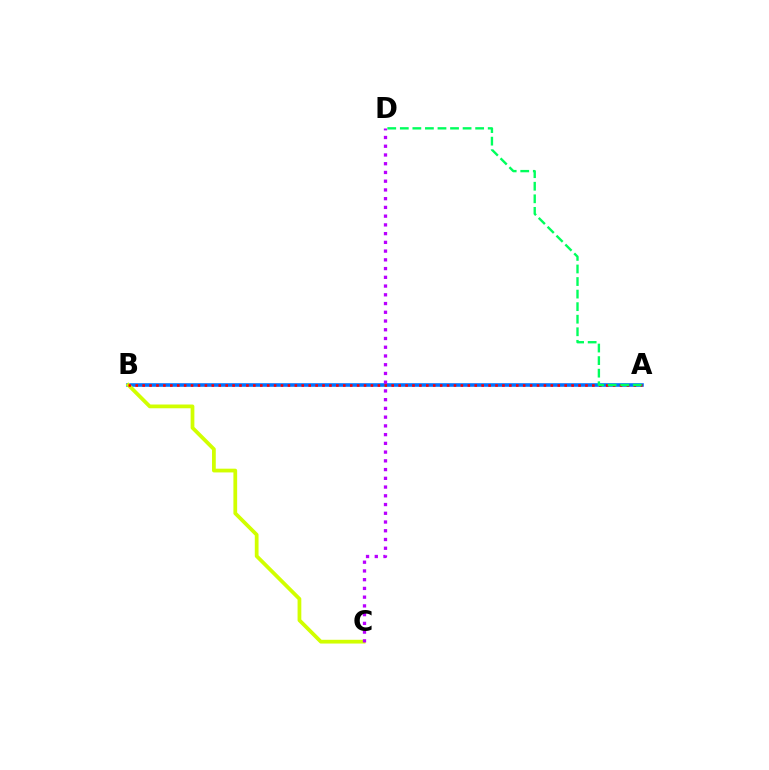{('A', 'B'): [{'color': '#0074ff', 'line_style': 'solid', 'thickness': 2.58}, {'color': '#ff0000', 'line_style': 'dotted', 'thickness': 1.88}], ('B', 'C'): [{'color': '#d1ff00', 'line_style': 'solid', 'thickness': 2.7}], ('C', 'D'): [{'color': '#b900ff', 'line_style': 'dotted', 'thickness': 2.37}], ('A', 'D'): [{'color': '#00ff5c', 'line_style': 'dashed', 'thickness': 1.71}]}